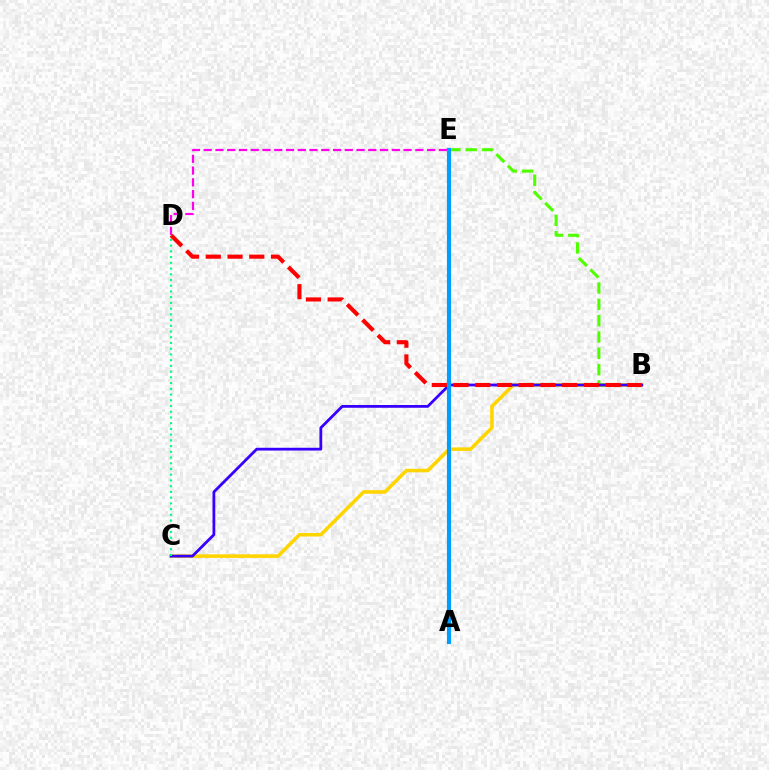{('B', 'C'): [{'color': '#ffd500', 'line_style': 'solid', 'thickness': 2.56}, {'color': '#3700ff', 'line_style': 'solid', 'thickness': 2.0}], ('B', 'E'): [{'color': '#4fff00', 'line_style': 'dashed', 'thickness': 2.22}], ('A', 'E'): [{'color': '#009eff', 'line_style': 'solid', 'thickness': 2.98}], ('B', 'D'): [{'color': '#ff0000', 'line_style': 'dashed', 'thickness': 2.95}], ('D', 'E'): [{'color': '#ff00ed', 'line_style': 'dashed', 'thickness': 1.6}], ('C', 'D'): [{'color': '#00ff86', 'line_style': 'dotted', 'thickness': 1.56}]}